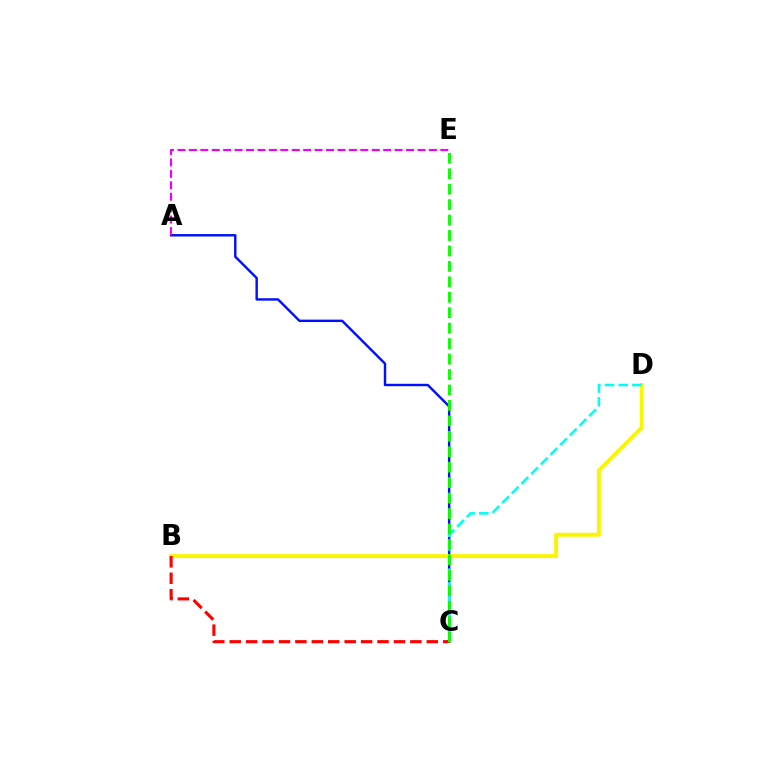{('A', 'C'): [{'color': '#0010ff', 'line_style': 'solid', 'thickness': 1.74}], ('B', 'D'): [{'color': '#fcf500', 'line_style': 'solid', 'thickness': 2.84}], ('C', 'D'): [{'color': '#00fff6', 'line_style': 'dashed', 'thickness': 1.86}], ('A', 'E'): [{'color': '#ee00ff', 'line_style': 'dashed', 'thickness': 1.55}], ('B', 'C'): [{'color': '#ff0000', 'line_style': 'dashed', 'thickness': 2.23}], ('C', 'E'): [{'color': '#08ff00', 'line_style': 'dashed', 'thickness': 2.1}]}